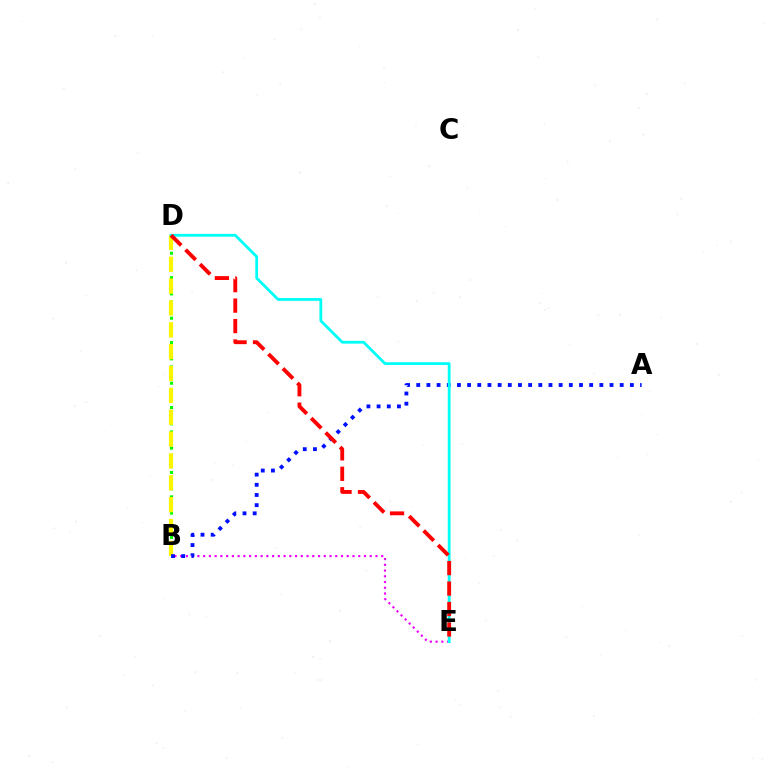{('B', 'E'): [{'color': '#ee00ff', 'line_style': 'dotted', 'thickness': 1.56}], ('B', 'D'): [{'color': '#08ff00', 'line_style': 'dotted', 'thickness': 2.21}, {'color': '#fcf500', 'line_style': 'dashed', 'thickness': 2.97}], ('A', 'B'): [{'color': '#0010ff', 'line_style': 'dotted', 'thickness': 2.76}], ('D', 'E'): [{'color': '#00fff6', 'line_style': 'solid', 'thickness': 2.01}, {'color': '#ff0000', 'line_style': 'dashed', 'thickness': 2.78}]}